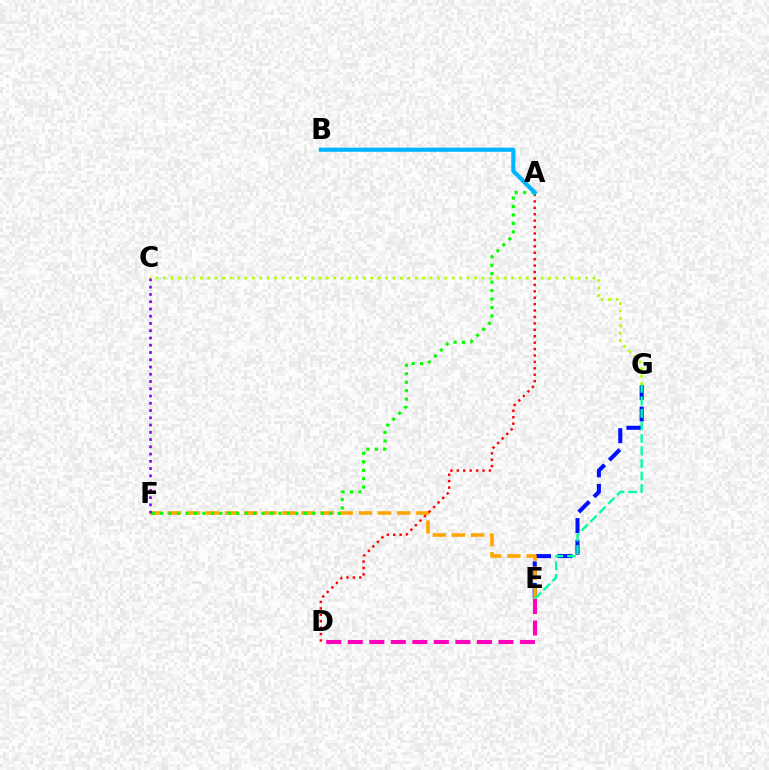{('E', 'G'): [{'color': '#0010ff', 'line_style': 'dashed', 'thickness': 2.92}, {'color': '#00ff9d', 'line_style': 'dashed', 'thickness': 1.7}], ('E', 'F'): [{'color': '#ffa500', 'line_style': 'dashed', 'thickness': 2.6}], ('A', 'F'): [{'color': '#08ff00', 'line_style': 'dotted', 'thickness': 2.3}], ('C', 'G'): [{'color': '#b3ff00', 'line_style': 'dotted', 'thickness': 2.01}], ('A', 'D'): [{'color': '#ff0000', 'line_style': 'dotted', 'thickness': 1.74}], ('D', 'E'): [{'color': '#ff00bd', 'line_style': 'dashed', 'thickness': 2.92}], ('C', 'F'): [{'color': '#9b00ff', 'line_style': 'dotted', 'thickness': 1.97}], ('A', 'B'): [{'color': '#00b5ff', 'line_style': 'solid', 'thickness': 2.98}]}